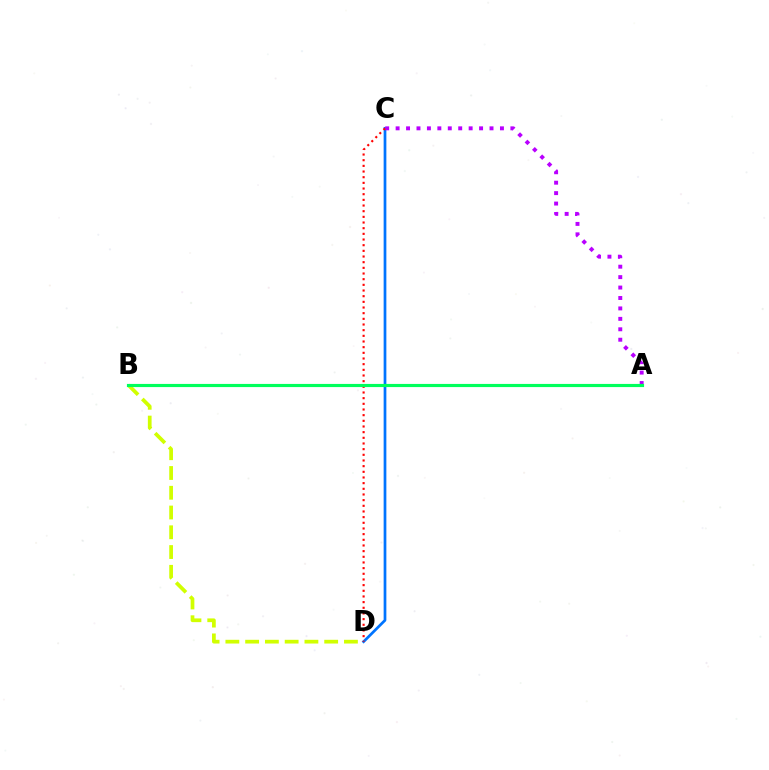{('C', 'D'): [{'color': '#0074ff', 'line_style': 'solid', 'thickness': 1.96}, {'color': '#ff0000', 'line_style': 'dotted', 'thickness': 1.54}], ('A', 'C'): [{'color': '#b900ff', 'line_style': 'dotted', 'thickness': 2.83}], ('B', 'D'): [{'color': '#d1ff00', 'line_style': 'dashed', 'thickness': 2.68}], ('A', 'B'): [{'color': '#00ff5c', 'line_style': 'solid', 'thickness': 2.27}]}